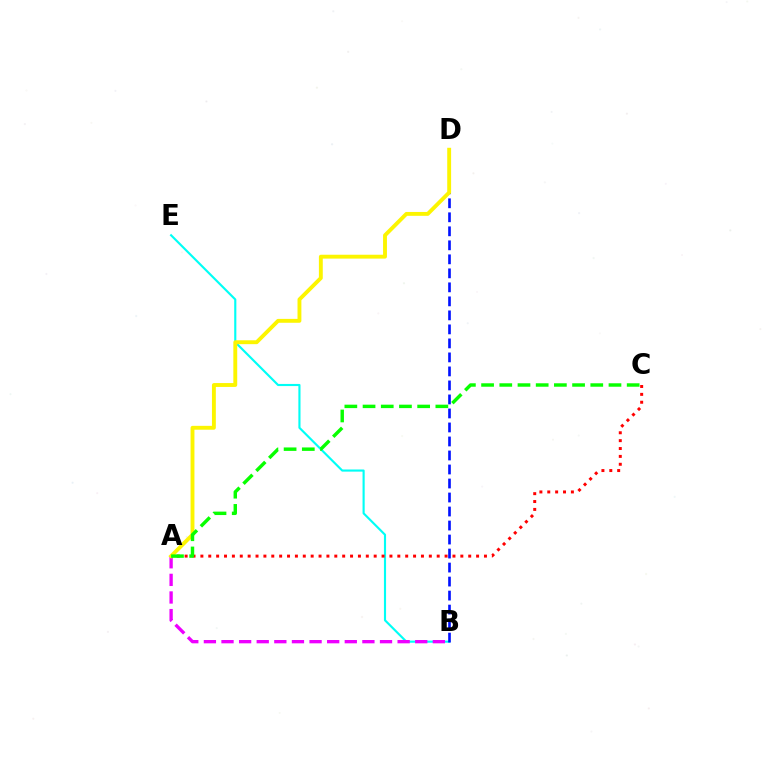{('B', 'E'): [{'color': '#00fff6', 'line_style': 'solid', 'thickness': 1.54}], ('B', 'D'): [{'color': '#0010ff', 'line_style': 'dashed', 'thickness': 1.9}], ('A', 'B'): [{'color': '#ee00ff', 'line_style': 'dashed', 'thickness': 2.39}], ('A', 'C'): [{'color': '#ff0000', 'line_style': 'dotted', 'thickness': 2.14}, {'color': '#08ff00', 'line_style': 'dashed', 'thickness': 2.47}], ('A', 'D'): [{'color': '#fcf500', 'line_style': 'solid', 'thickness': 2.79}]}